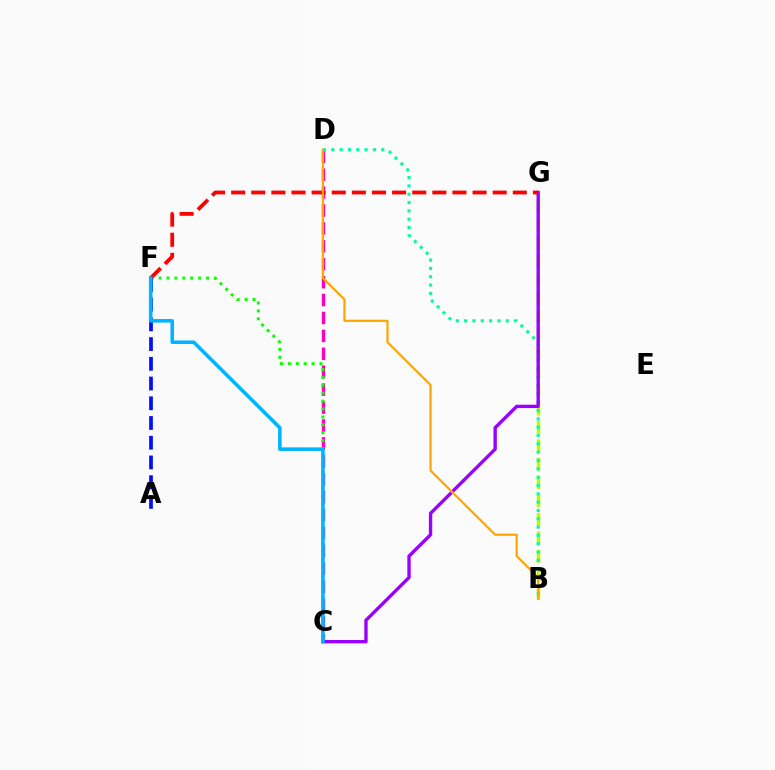{('B', 'G'): [{'color': '#b3ff00', 'line_style': 'dashed', 'thickness': 2.5}], ('C', 'D'): [{'color': '#ff00bd', 'line_style': 'dashed', 'thickness': 2.43}], ('C', 'F'): [{'color': '#08ff00', 'line_style': 'dotted', 'thickness': 2.15}, {'color': '#00b5ff', 'line_style': 'solid', 'thickness': 2.56}], ('B', 'D'): [{'color': '#00ff9d', 'line_style': 'dotted', 'thickness': 2.26}, {'color': '#ffa500', 'line_style': 'solid', 'thickness': 1.59}], ('C', 'G'): [{'color': '#9b00ff', 'line_style': 'solid', 'thickness': 2.42}], ('A', 'F'): [{'color': '#0010ff', 'line_style': 'dashed', 'thickness': 2.68}], ('F', 'G'): [{'color': '#ff0000', 'line_style': 'dashed', 'thickness': 2.73}]}